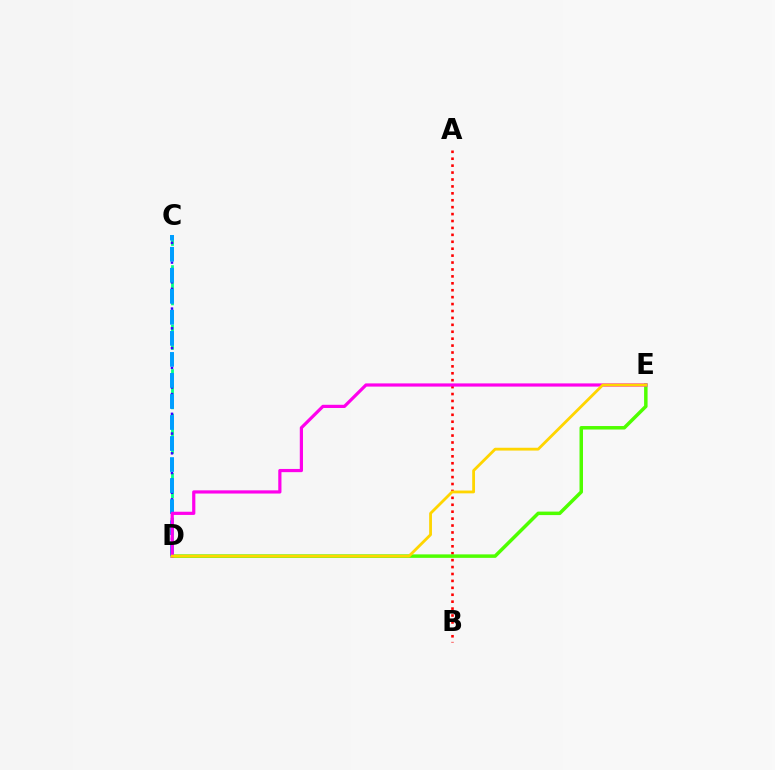{('A', 'B'): [{'color': '#ff0000', 'line_style': 'dotted', 'thickness': 1.88}], ('C', 'D'): [{'color': '#00ff86', 'line_style': 'dashed', 'thickness': 2.02}, {'color': '#3700ff', 'line_style': 'dotted', 'thickness': 1.79}, {'color': '#009eff', 'line_style': 'dashed', 'thickness': 2.86}], ('D', 'E'): [{'color': '#4fff00', 'line_style': 'solid', 'thickness': 2.51}, {'color': '#ff00ed', 'line_style': 'solid', 'thickness': 2.3}, {'color': '#ffd500', 'line_style': 'solid', 'thickness': 2.02}]}